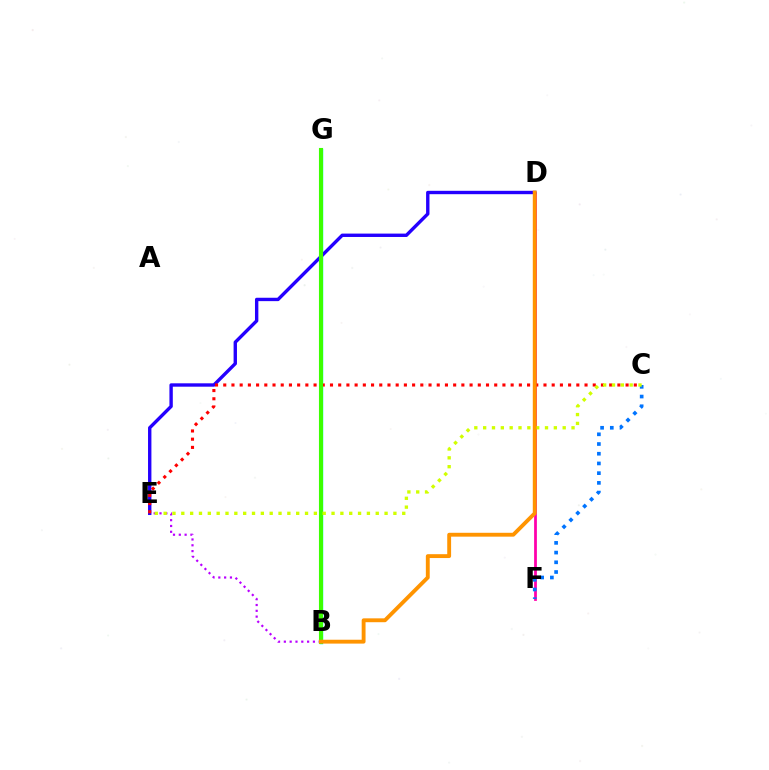{('B', 'G'): [{'color': '#00ff5c', 'line_style': 'solid', 'thickness': 2.6}, {'color': '#00fff6', 'line_style': 'solid', 'thickness': 2.49}, {'color': '#3dff00', 'line_style': 'solid', 'thickness': 2.95}], ('B', 'E'): [{'color': '#b900ff', 'line_style': 'dotted', 'thickness': 1.58}], ('D', 'F'): [{'color': '#ff00ac', 'line_style': 'solid', 'thickness': 1.99}], ('D', 'E'): [{'color': '#2500ff', 'line_style': 'solid', 'thickness': 2.43}], ('C', 'E'): [{'color': '#ff0000', 'line_style': 'dotted', 'thickness': 2.23}, {'color': '#d1ff00', 'line_style': 'dotted', 'thickness': 2.4}], ('C', 'F'): [{'color': '#0074ff', 'line_style': 'dotted', 'thickness': 2.64}], ('B', 'D'): [{'color': '#ff9400', 'line_style': 'solid', 'thickness': 2.78}]}